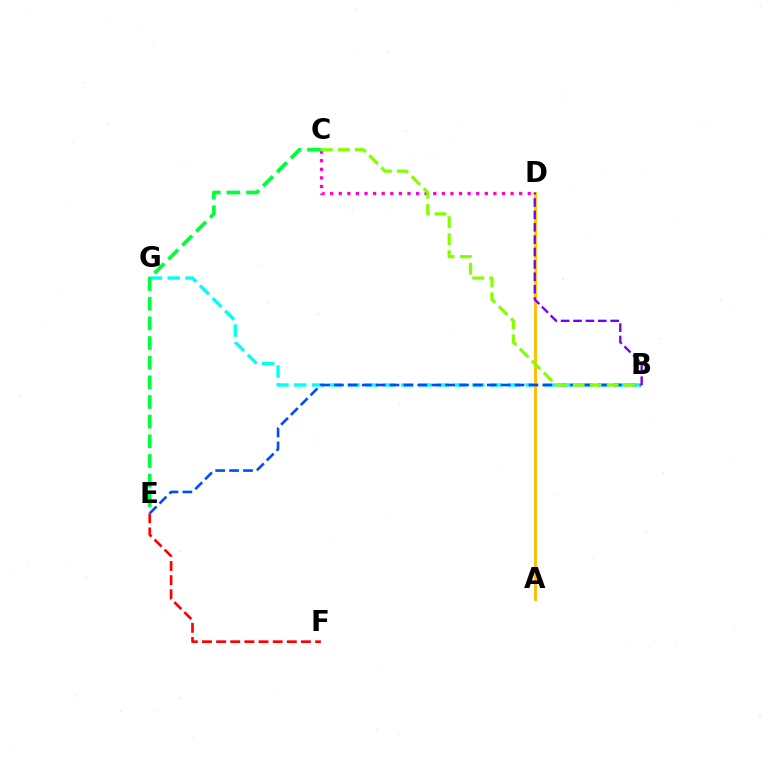{('E', 'F'): [{'color': '#ff0000', 'line_style': 'dashed', 'thickness': 1.92}], ('B', 'G'): [{'color': '#00fff6', 'line_style': 'dashed', 'thickness': 2.42}], ('A', 'D'): [{'color': '#ffbd00', 'line_style': 'solid', 'thickness': 2.07}], ('B', 'E'): [{'color': '#004bff', 'line_style': 'dashed', 'thickness': 1.89}], ('C', 'D'): [{'color': '#ff00cf', 'line_style': 'dotted', 'thickness': 2.33}], ('B', 'C'): [{'color': '#84ff00', 'line_style': 'dashed', 'thickness': 2.31}], ('C', 'E'): [{'color': '#00ff39', 'line_style': 'dashed', 'thickness': 2.67}], ('B', 'D'): [{'color': '#7200ff', 'line_style': 'dashed', 'thickness': 1.68}]}